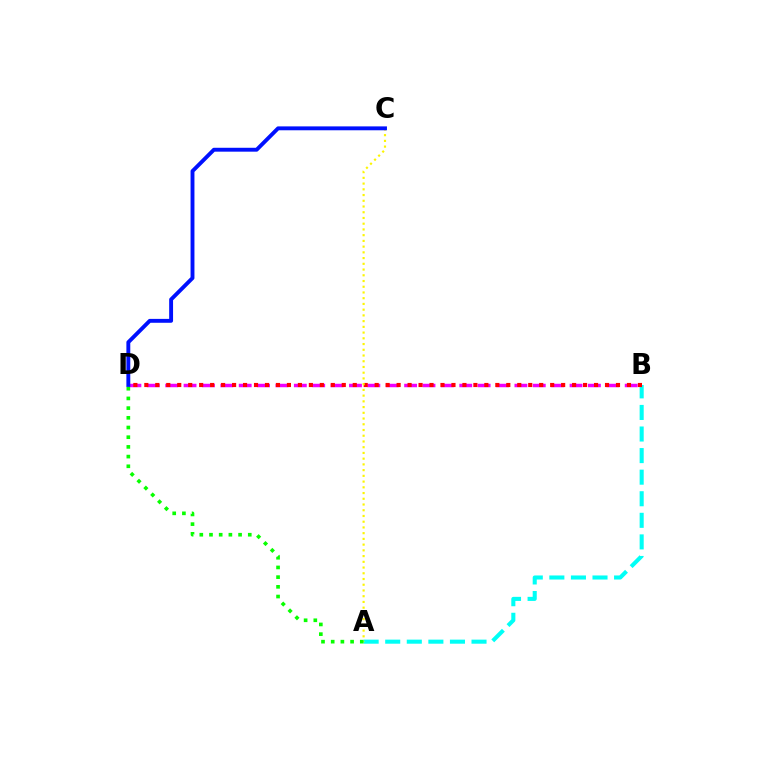{('B', 'D'): [{'color': '#ee00ff', 'line_style': 'dashed', 'thickness': 2.5}, {'color': '#ff0000', 'line_style': 'dotted', 'thickness': 2.98}], ('A', 'B'): [{'color': '#00fff6', 'line_style': 'dashed', 'thickness': 2.93}], ('A', 'C'): [{'color': '#fcf500', 'line_style': 'dotted', 'thickness': 1.56}], ('C', 'D'): [{'color': '#0010ff', 'line_style': 'solid', 'thickness': 2.8}], ('A', 'D'): [{'color': '#08ff00', 'line_style': 'dotted', 'thickness': 2.63}]}